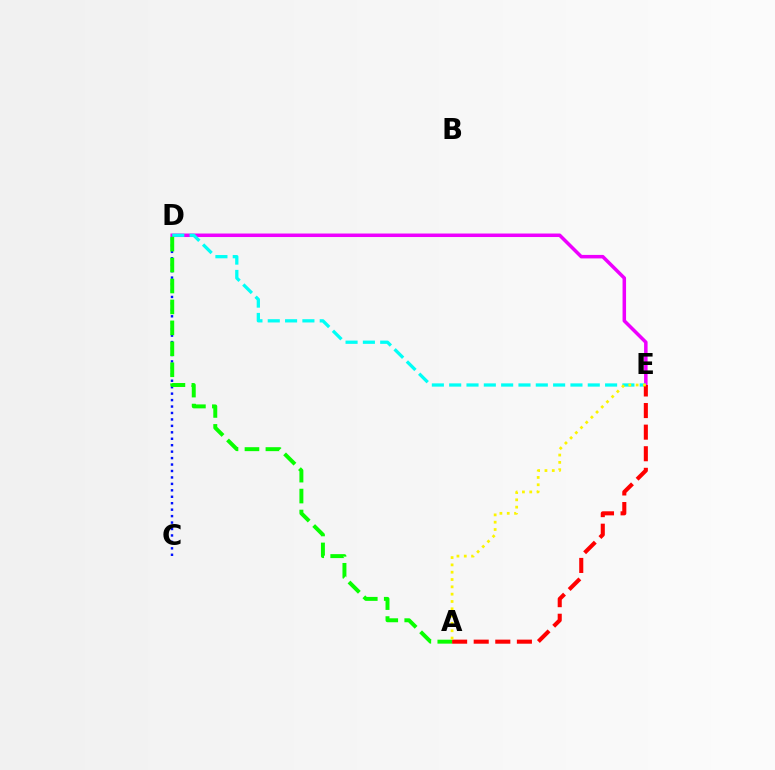{('C', 'D'): [{'color': '#0010ff', 'line_style': 'dotted', 'thickness': 1.75}], ('D', 'E'): [{'color': '#ee00ff', 'line_style': 'solid', 'thickness': 2.53}, {'color': '#00fff6', 'line_style': 'dashed', 'thickness': 2.35}], ('A', 'E'): [{'color': '#ff0000', 'line_style': 'dashed', 'thickness': 2.93}, {'color': '#fcf500', 'line_style': 'dotted', 'thickness': 1.99}], ('A', 'D'): [{'color': '#08ff00', 'line_style': 'dashed', 'thickness': 2.84}]}